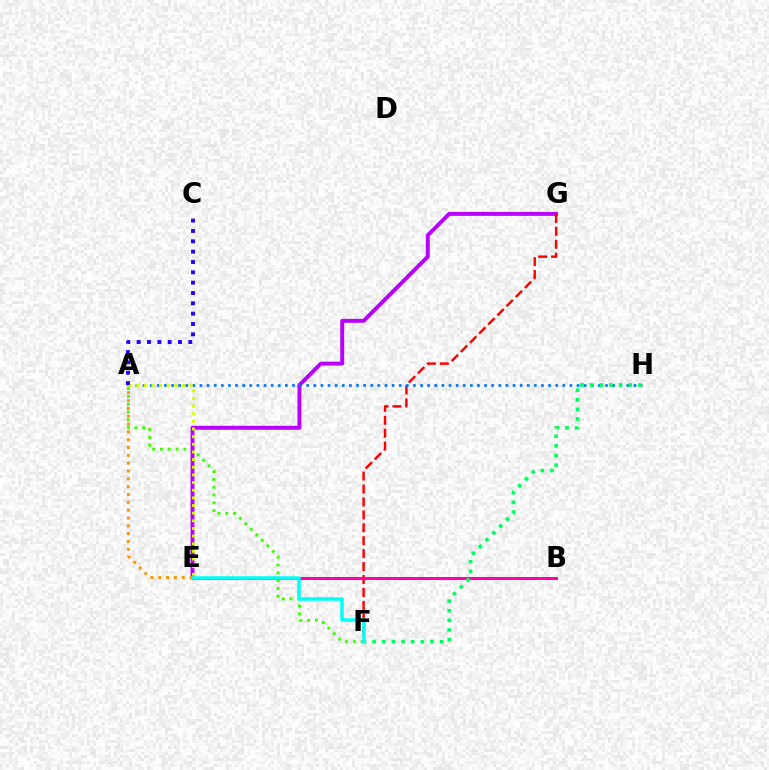{('A', 'F'): [{'color': '#3dff00', 'line_style': 'dotted', 'thickness': 2.12}], ('E', 'G'): [{'color': '#b900ff', 'line_style': 'solid', 'thickness': 2.83}], ('F', 'G'): [{'color': '#ff0000', 'line_style': 'dashed', 'thickness': 1.76}], ('B', 'E'): [{'color': '#ff00ac', 'line_style': 'solid', 'thickness': 2.17}], ('A', 'H'): [{'color': '#0074ff', 'line_style': 'dotted', 'thickness': 1.93}], ('A', 'E'): [{'color': '#ff9400', 'line_style': 'dotted', 'thickness': 2.13}, {'color': '#d1ff00', 'line_style': 'dotted', 'thickness': 2.08}], ('F', 'H'): [{'color': '#00ff5c', 'line_style': 'dotted', 'thickness': 2.62}], ('E', 'F'): [{'color': '#00fff6', 'line_style': 'solid', 'thickness': 2.52}], ('A', 'C'): [{'color': '#2500ff', 'line_style': 'dotted', 'thickness': 2.81}]}